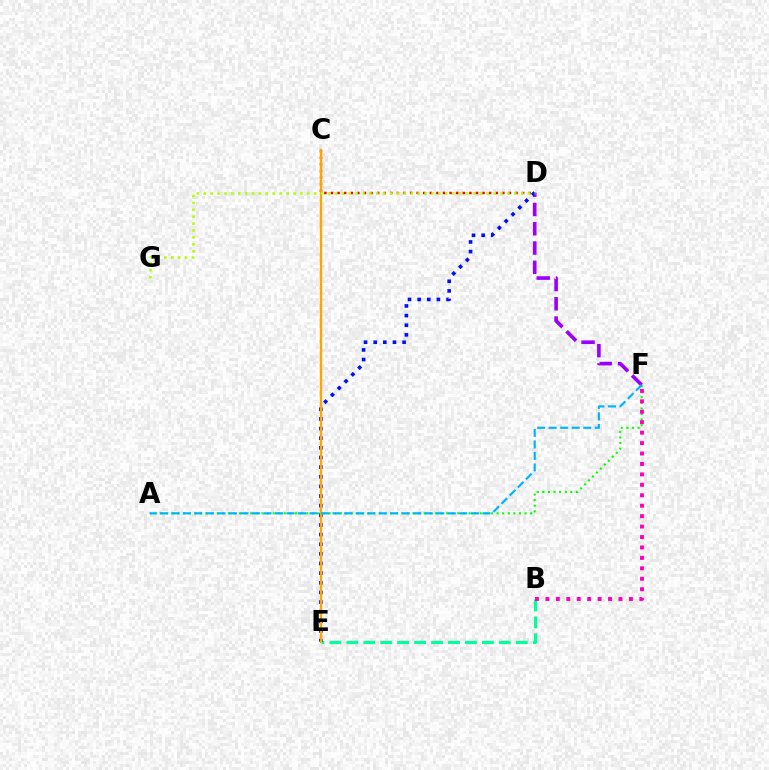{('B', 'E'): [{'color': '#00ff9d', 'line_style': 'dashed', 'thickness': 2.3}], ('A', 'F'): [{'color': '#08ff00', 'line_style': 'dotted', 'thickness': 1.52}, {'color': '#00b5ff', 'line_style': 'dashed', 'thickness': 1.57}], ('D', 'F'): [{'color': '#9b00ff', 'line_style': 'dashed', 'thickness': 2.62}], ('D', 'E'): [{'color': '#0010ff', 'line_style': 'dotted', 'thickness': 2.62}], ('B', 'F'): [{'color': '#ff00bd', 'line_style': 'dotted', 'thickness': 2.84}], ('C', 'D'): [{'color': '#ff0000', 'line_style': 'dotted', 'thickness': 1.79}], ('C', 'E'): [{'color': '#ffa500', 'line_style': 'solid', 'thickness': 1.67}], ('D', 'G'): [{'color': '#b3ff00', 'line_style': 'dotted', 'thickness': 1.87}]}